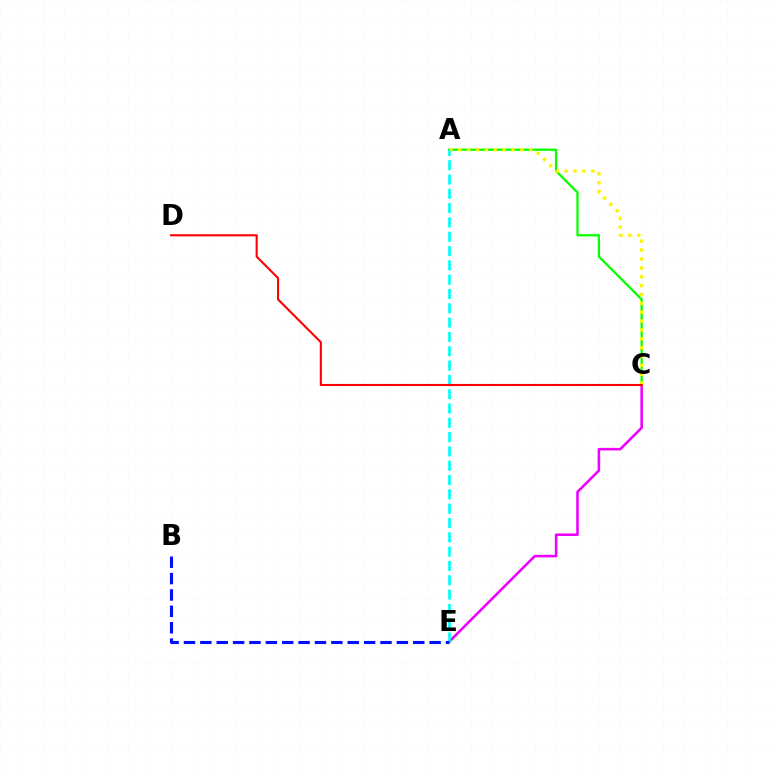{('C', 'E'): [{'color': '#ee00ff', 'line_style': 'solid', 'thickness': 1.85}], ('A', 'C'): [{'color': '#08ff00', 'line_style': 'solid', 'thickness': 1.64}, {'color': '#fcf500', 'line_style': 'dotted', 'thickness': 2.41}], ('A', 'E'): [{'color': '#00fff6', 'line_style': 'dashed', 'thickness': 1.94}], ('C', 'D'): [{'color': '#ff0000', 'line_style': 'solid', 'thickness': 1.51}], ('B', 'E'): [{'color': '#0010ff', 'line_style': 'dashed', 'thickness': 2.22}]}